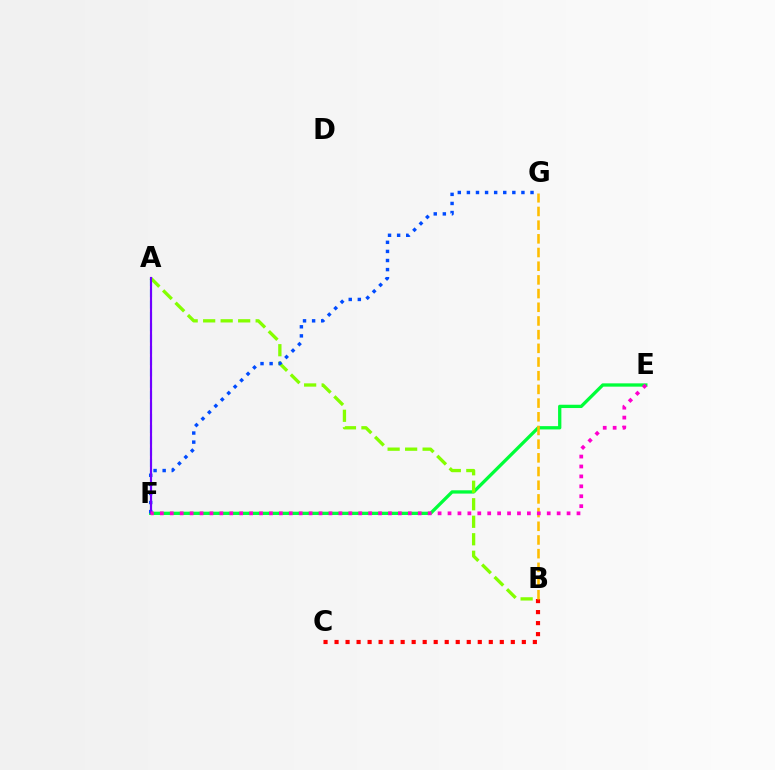{('B', 'C'): [{'color': '#ff0000', 'line_style': 'dotted', 'thickness': 2.99}], ('E', 'F'): [{'color': '#00ff39', 'line_style': 'solid', 'thickness': 2.37}, {'color': '#ff00cf', 'line_style': 'dotted', 'thickness': 2.7}], ('A', 'F'): [{'color': '#00fff6', 'line_style': 'dashed', 'thickness': 1.54}, {'color': '#7200ff', 'line_style': 'solid', 'thickness': 1.54}], ('A', 'B'): [{'color': '#84ff00', 'line_style': 'dashed', 'thickness': 2.38}], ('B', 'G'): [{'color': '#ffbd00', 'line_style': 'dashed', 'thickness': 1.86}], ('F', 'G'): [{'color': '#004bff', 'line_style': 'dotted', 'thickness': 2.47}]}